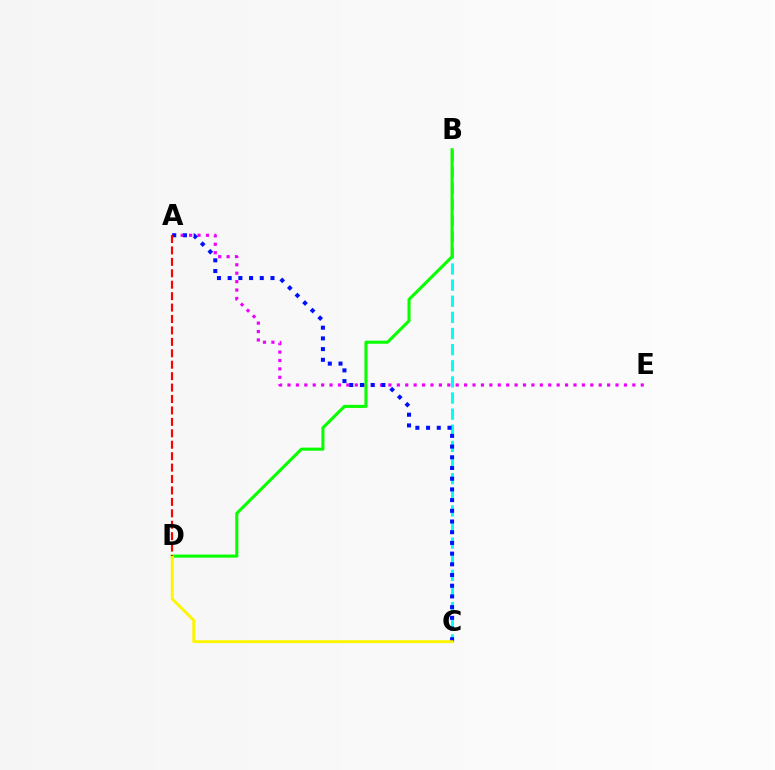{('B', 'C'): [{'color': '#00fff6', 'line_style': 'dashed', 'thickness': 2.19}], ('A', 'E'): [{'color': '#ee00ff', 'line_style': 'dotted', 'thickness': 2.29}], ('B', 'D'): [{'color': '#08ff00', 'line_style': 'solid', 'thickness': 2.21}], ('A', 'C'): [{'color': '#0010ff', 'line_style': 'dotted', 'thickness': 2.91}], ('C', 'D'): [{'color': '#fcf500', 'line_style': 'solid', 'thickness': 2.08}], ('A', 'D'): [{'color': '#ff0000', 'line_style': 'dashed', 'thickness': 1.55}]}